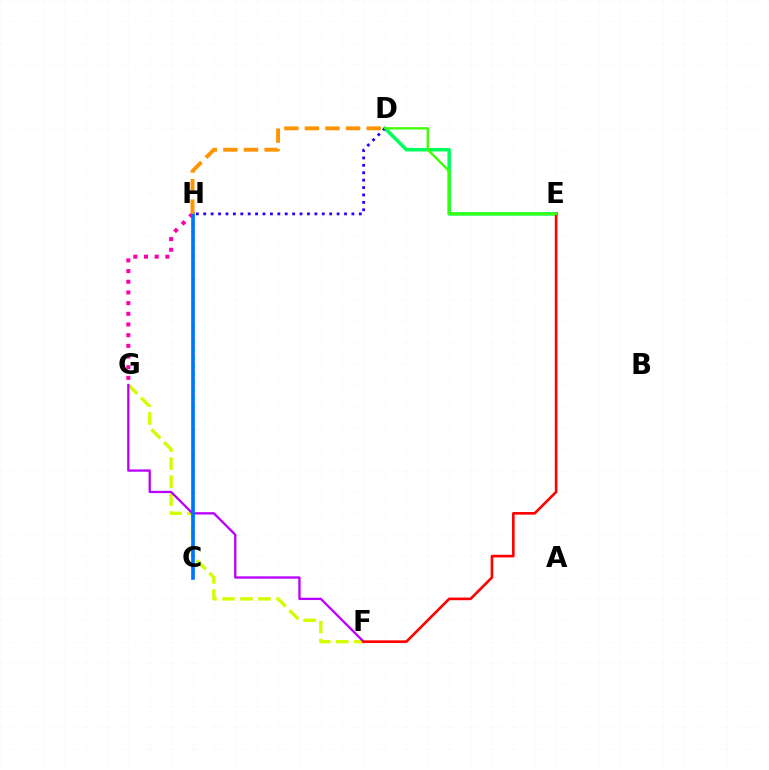{('D', 'E'): [{'color': '#00ff5c', 'line_style': 'solid', 'thickness': 2.55}, {'color': '#3dff00', 'line_style': 'solid', 'thickness': 1.68}], ('F', 'G'): [{'color': '#d1ff00', 'line_style': 'dashed', 'thickness': 2.45}, {'color': '#b900ff', 'line_style': 'solid', 'thickness': 1.66}], ('D', 'H'): [{'color': '#2500ff', 'line_style': 'dotted', 'thickness': 2.01}, {'color': '#ff9400', 'line_style': 'dashed', 'thickness': 2.8}], ('C', 'H'): [{'color': '#00fff6', 'line_style': 'dotted', 'thickness': 2.15}, {'color': '#0074ff', 'line_style': 'solid', 'thickness': 2.62}], ('G', 'H'): [{'color': '#ff00ac', 'line_style': 'dotted', 'thickness': 2.9}], ('E', 'F'): [{'color': '#ff0000', 'line_style': 'solid', 'thickness': 1.89}]}